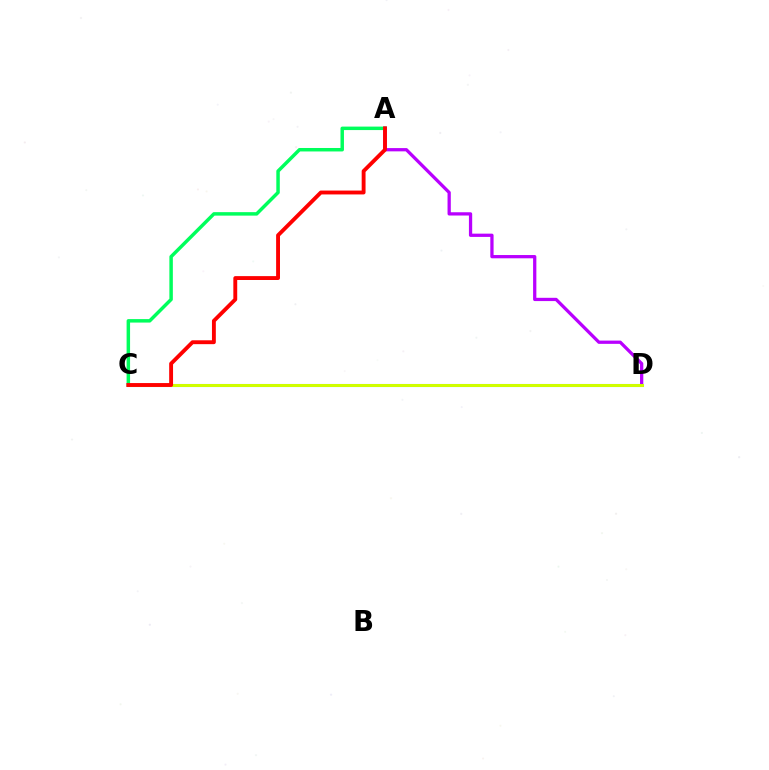{('A', 'D'): [{'color': '#b900ff', 'line_style': 'solid', 'thickness': 2.35}], ('C', 'D'): [{'color': '#0074ff', 'line_style': 'solid', 'thickness': 2.2}, {'color': '#d1ff00', 'line_style': 'solid', 'thickness': 2.15}], ('A', 'C'): [{'color': '#00ff5c', 'line_style': 'solid', 'thickness': 2.5}, {'color': '#ff0000', 'line_style': 'solid', 'thickness': 2.79}]}